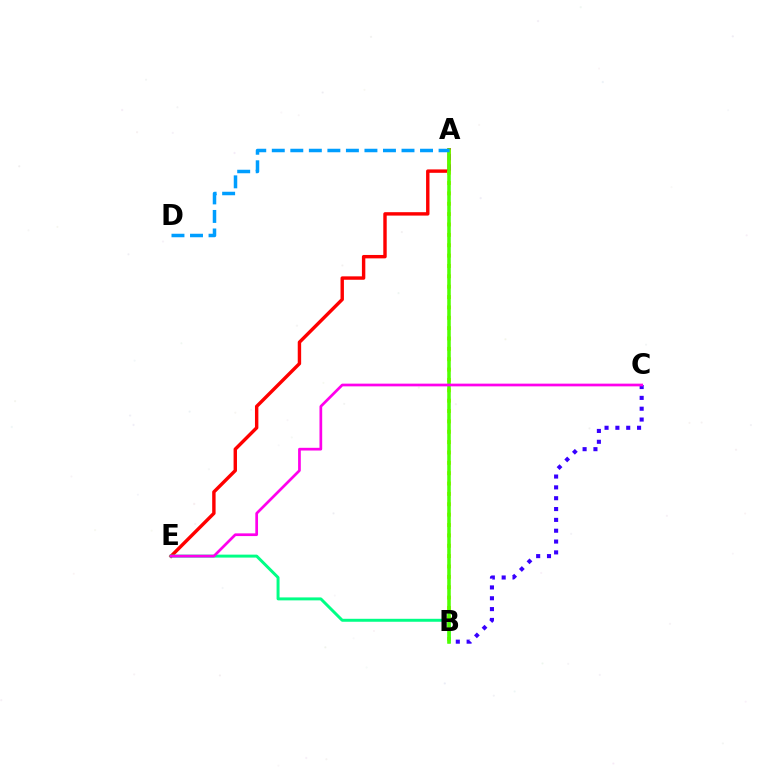{('A', 'E'): [{'color': '#ff0000', 'line_style': 'solid', 'thickness': 2.46}], ('A', 'B'): [{'color': '#ffd500', 'line_style': 'dotted', 'thickness': 2.82}, {'color': '#4fff00', 'line_style': 'solid', 'thickness': 2.55}], ('B', 'E'): [{'color': '#00ff86', 'line_style': 'solid', 'thickness': 2.13}], ('B', 'C'): [{'color': '#3700ff', 'line_style': 'dotted', 'thickness': 2.94}], ('C', 'E'): [{'color': '#ff00ed', 'line_style': 'solid', 'thickness': 1.95}], ('A', 'D'): [{'color': '#009eff', 'line_style': 'dashed', 'thickness': 2.52}]}